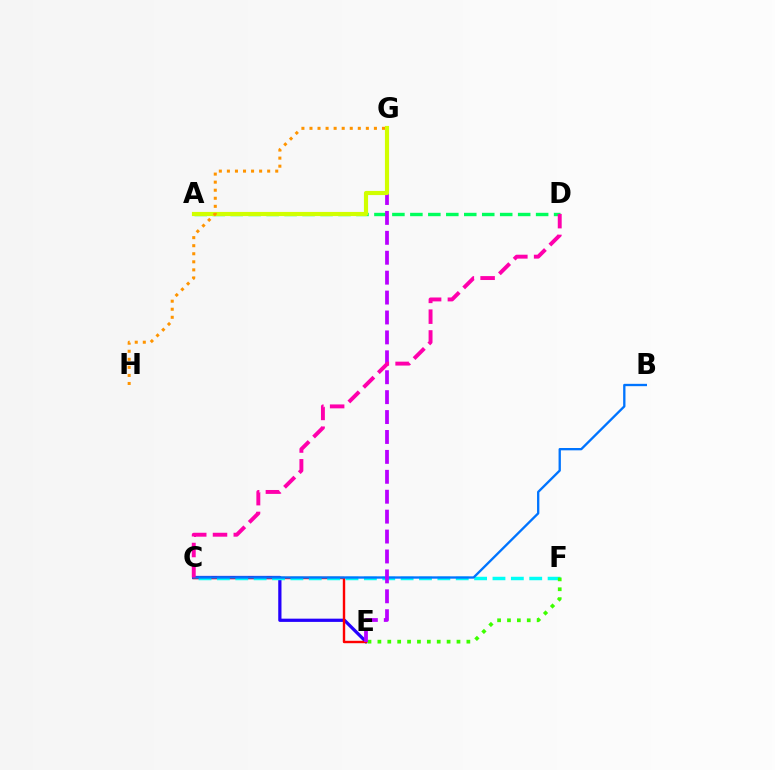{('C', 'E'): [{'color': '#2500ff', 'line_style': 'solid', 'thickness': 2.33}, {'color': '#ff0000', 'line_style': 'solid', 'thickness': 1.73}], ('A', 'D'): [{'color': '#00ff5c', 'line_style': 'dashed', 'thickness': 2.44}], ('C', 'F'): [{'color': '#00fff6', 'line_style': 'dashed', 'thickness': 2.5}], ('E', 'F'): [{'color': '#3dff00', 'line_style': 'dotted', 'thickness': 2.69}], ('B', 'C'): [{'color': '#0074ff', 'line_style': 'solid', 'thickness': 1.68}], ('E', 'G'): [{'color': '#b900ff', 'line_style': 'dashed', 'thickness': 2.71}], ('A', 'G'): [{'color': '#d1ff00', 'line_style': 'solid', 'thickness': 2.98}], ('C', 'D'): [{'color': '#ff00ac', 'line_style': 'dashed', 'thickness': 2.82}], ('G', 'H'): [{'color': '#ff9400', 'line_style': 'dotted', 'thickness': 2.19}]}